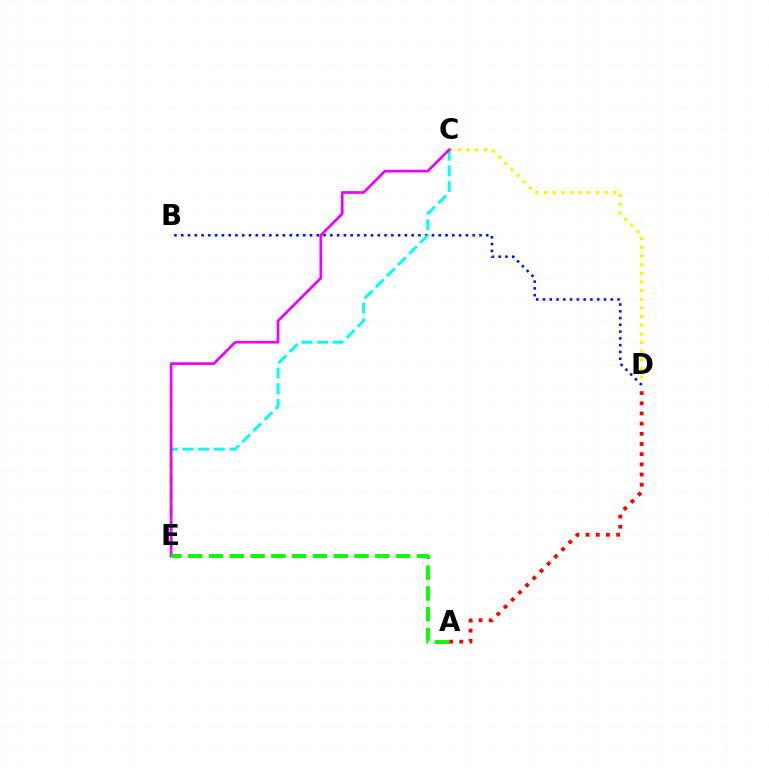{('C', 'D'): [{'color': '#fcf500', 'line_style': 'dotted', 'thickness': 2.35}], ('A', 'D'): [{'color': '#ff0000', 'line_style': 'dotted', 'thickness': 2.76}], ('B', 'D'): [{'color': '#0010ff', 'line_style': 'dotted', 'thickness': 1.84}], ('C', 'E'): [{'color': '#00fff6', 'line_style': 'dashed', 'thickness': 2.13}, {'color': '#ee00ff', 'line_style': 'solid', 'thickness': 1.94}], ('A', 'E'): [{'color': '#08ff00', 'line_style': 'dashed', 'thickness': 2.82}]}